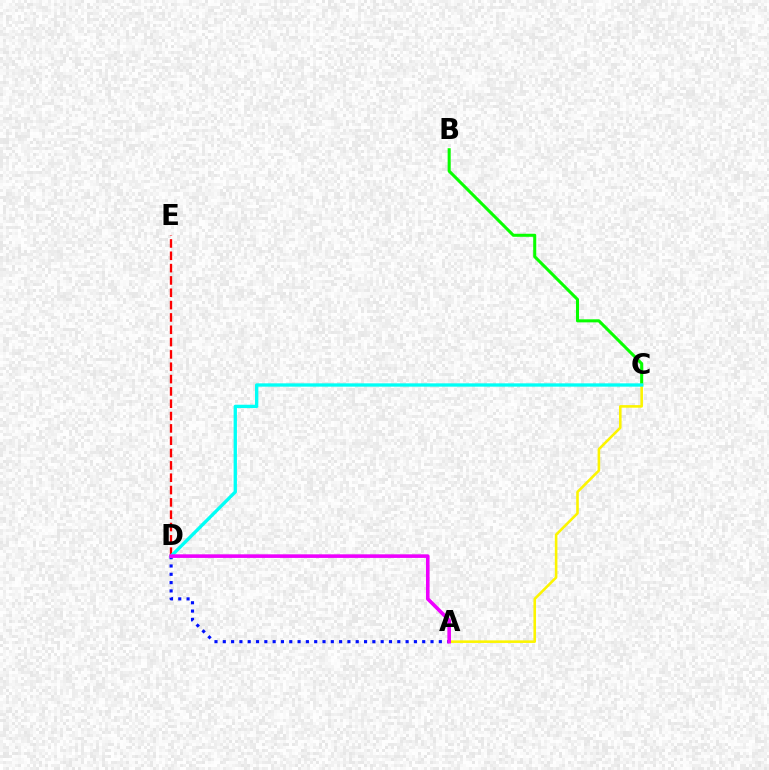{('D', 'E'): [{'color': '#ff0000', 'line_style': 'dashed', 'thickness': 1.67}], ('A', 'D'): [{'color': '#0010ff', 'line_style': 'dotted', 'thickness': 2.26}, {'color': '#ee00ff', 'line_style': 'solid', 'thickness': 2.59}], ('B', 'C'): [{'color': '#08ff00', 'line_style': 'solid', 'thickness': 2.19}], ('A', 'C'): [{'color': '#fcf500', 'line_style': 'solid', 'thickness': 1.86}], ('C', 'D'): [{'color': '#00fff6', 'line_style': 'solid', 'thickness': 2.39}]}